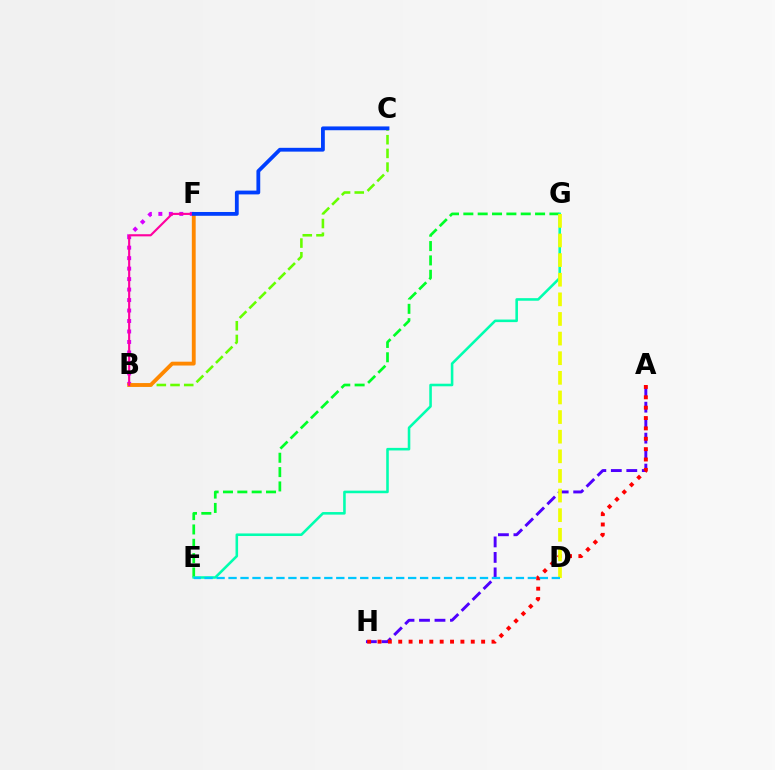{('B', 'C'): [{'color': '#66ff00', 'line_style': 'dashed', 'thickness': 1.86}], ('E', 'G'): [{'color': '#00ff27', 'line_style': 'dashed', 'thickness': 1.95}, {'color': '#00ffaf', 'line_style': 'solid', 'thickness': 1.85}], ('B', 'F'): [{'color': '#d600ff', 'line_style': 'dotted', 'thickness': 2.85}, {'color': '#ff8800', 'line_style': 'solid', 'thickness': 2.77}, {'color': '#ff00a0', 'line_style': 'solid', 'thickness': 1.54}], ('A', 'H'): [{'color': '#4f00ff', 'line_style': 'dashed', 'thickness': 2.1}, {'color': '#ff0000', 'line_style': 'dotted', 'thickness': 2.82}], ('C', 'F'): [{'color': '#003fff', 'line_style': 'solid', 'thickness': 2.74}], ('D', 'G'): [{'color': '#eeff00', 'line_style': 'dashed', 'thickness': 2.67}], ('D', 'E'): [{'color': '#00c7ff', 'line_style': 'dashed', 'thickness': 1.63}]}